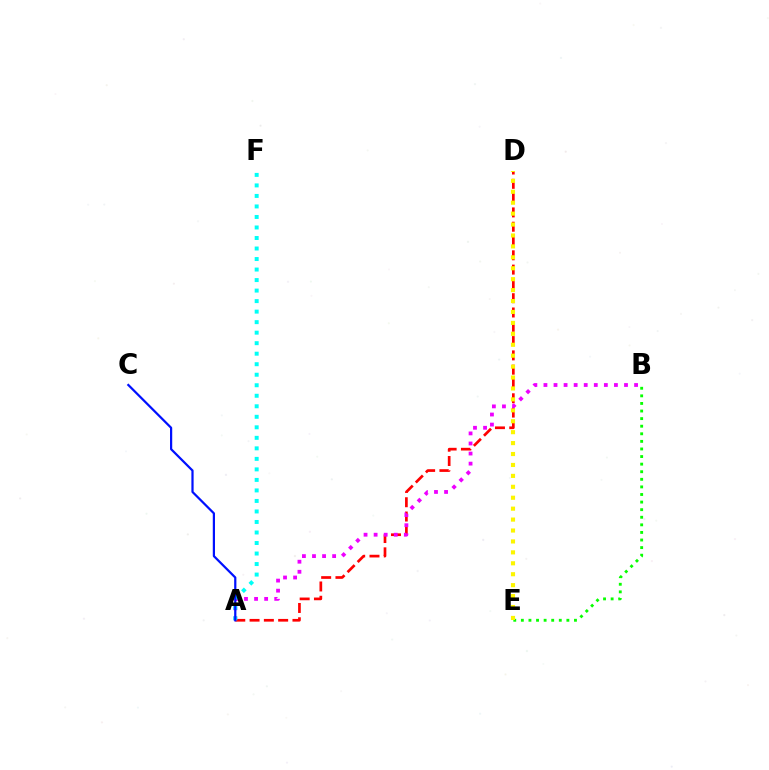{('A', 'D'): [{'color': '#ff0000', 'line_style': 'dashed', 'thickness': 1.94}], ('B', 'E'): [{'color': '#08ff00', 'line_style': 'dotted', 'thickness': 2.06}], ('D', 'E'): [{'color': '#fcf500', 'line_style': 'dotted', 'thickness': 2.97}], ('A', 'B'): [{'color': '#ee00ff', 'line_style': 'dotted', 'thickness': 2.74}], ('A', 'F'): [{'color': '#00fff6', 'line_style': 'dotted', 'thickness': 2.86}], ('A', 'C'): [{'color': '#0010ff', 'line_style': 'solid', 'thickness': 1.6}]}